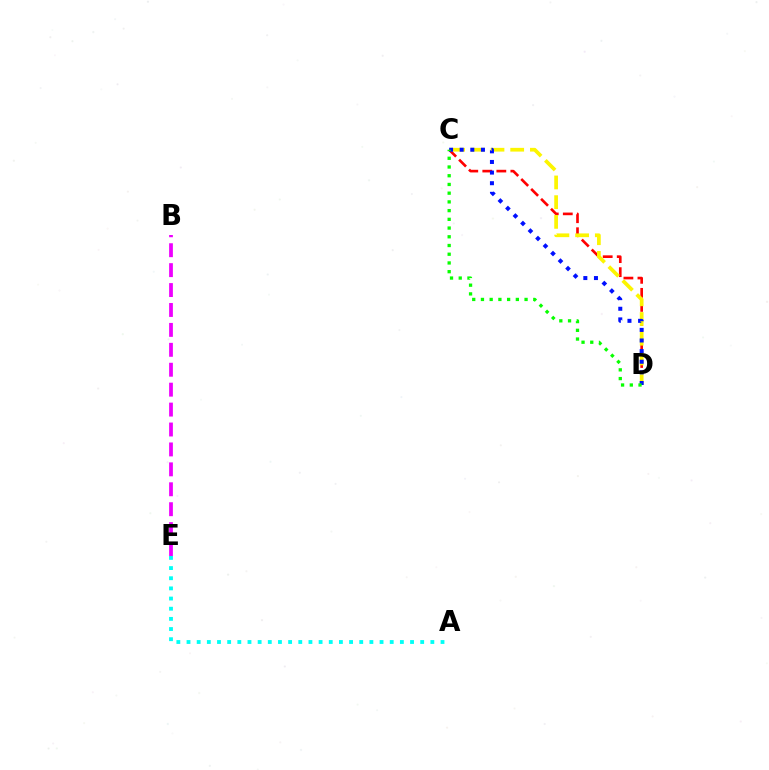{('C', 'D'): [{'color': '#ff0000', 'line_style': 'dashed', 'thickness': 1.91}, {'color': '#fcf500', 'line_style': 'dashed', 'thickness': 2.68}, {'color': '#0010ff', 'line_style': 'dotted', 'thickness': 2.89}, {'color': '#08ff00', 'line_style': 'dotted', 'thickness': 2.37}], ('B', 'E'): [{'color': '#ee00ff', 'line_style': 'dashed', 'thickness': 2.71}], ('A', 'E'): [{'color': '#00fff6', 'line_style': 'dotted', 'thickness': 2.76}]}